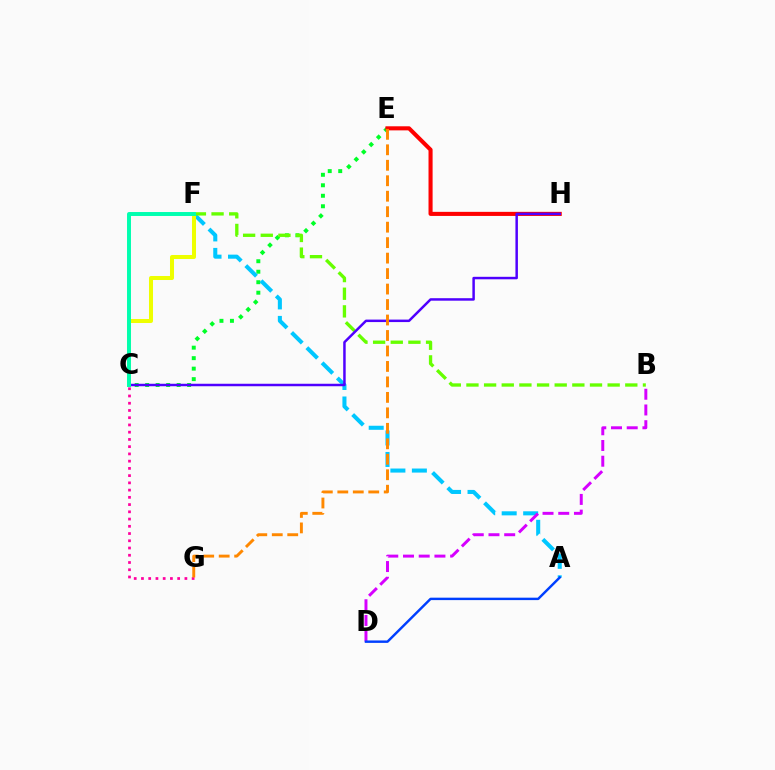{('C', 'E'): [{'color': '#00ff27', 'line_style': 'dotted', 'thickness': 2.85}], ('E', 'H'): [{'color': '#ff0000', 'line_style': 'solid', 'thickness': 2.94}], ('A', 'F'): [{'color': '#00c7ff', 'line_style': 'dashed', 'thickness': 2.92}], ('B', 'F'): [{'color': '#66ff00', 'line_style': 'dashed', 'thickness': 2.4}], ('C', 'H'): [{'color': '#4f00ff', 'line_style': 'solid', 'thickness': 1.79}], ('C', 'F'): [{'color': '#eeff00', 'line_style': 'solid', 'thickness': 2.89}, {'color': '#00ffaf', 'line_style': 'solid', 'thickness': 2.84}], ('C', 'G'): [{'color': '#ff00a0', 'line_style': 'dotted', 'thickness': 1.97}], ('B', 'D'): [{'color': '#d600ff', 'line_style': 'dashed', 'thickness': 2.14}], ('E', 'G'): [{'color': '#ff8800', 'line_style': 'dashed', 'thickness': 2.1}], ('A', 'D'): [{'color': '#003fff', 'line_style': 'solid', 'thickness': 1.75}]}